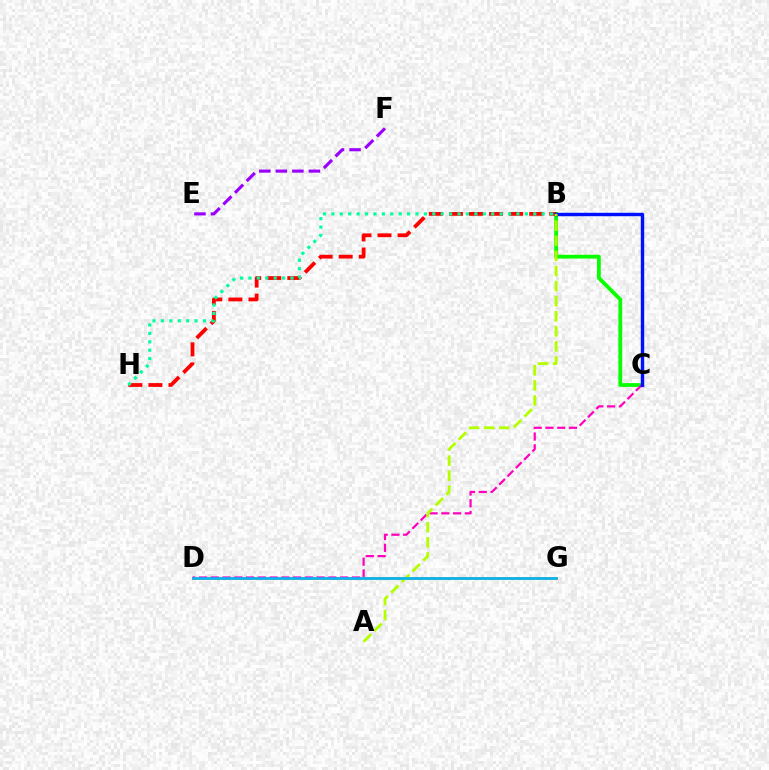{('B', 'C'): [{'color': '#08ff00', 'line_style': 'solid', 'thickness': 2.73}, {'color': '#0010ff', 'line_style': 'solid', 'thickness': 2.46}], ('D', 'G'): [{'color': '#ffa500', 'line_style': 'solid', 'thickness': 2.14}, {'color': '#00b5ff', 'line_style': 'solid', 'thickness': 1.91}], ('B', 'H'): [{'color': '#ff0000', 'line_style': 'dashed', 'thickness': 2.73}, {'color': '#00ff9d', 'line_style': 'dotted', 'thickness': 2.29}], ('C', 'D'): [{'color': '#ff00bd', 'line_style': 'dashed', 'thickness': 1.6}], ('A', 'B'): [{'color': '#b3ff00', 'line_style': 'dashed', 'thickness': 2.05}], ('E', 'F'): [{'color': '#9b00ff', 'line_style': 'dashed', 'thickness': 2.24}]}